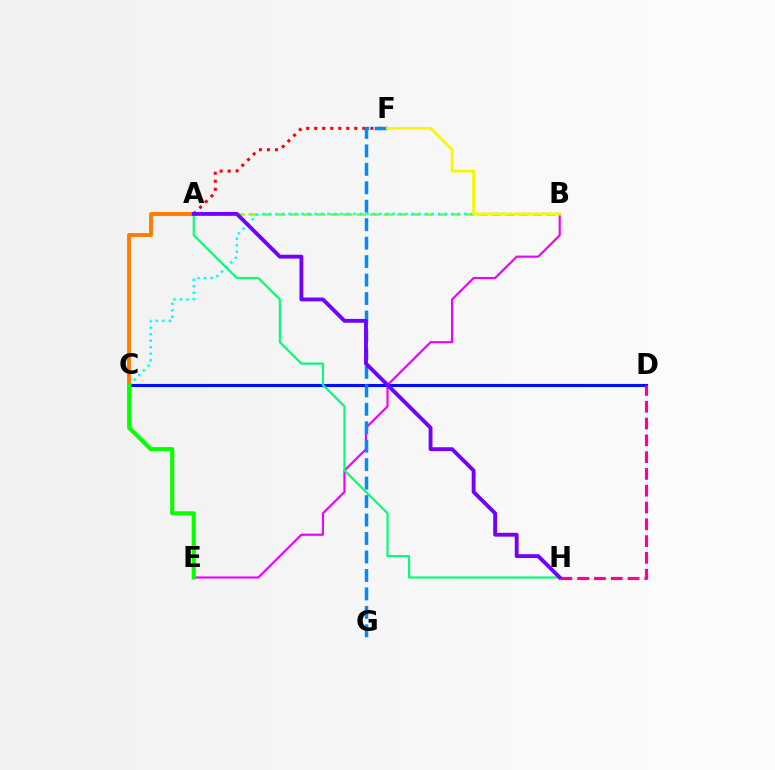{('B', 'E'): [{'color': '#ee00ff', 'line_style': 'solid', 'thickness': 1.55}], ('A', 'B'): [{'color': '#84ff00', 'line_style': 'dashed', 'thickness': 1.84}], ('A', 'F'): [{'color': '#ff0000', 'line_style': 'dotted', 'thickness': 2.18}], ('C', 'D'): [{'color': '#0010ff', 'line_style': 'solid', 'thickness': 2.22}], ('F', 'G'): [{'color': '#008cff', 'line_style': 'dashed', 'thickness': 2.51}], ('B', 'C'): [{'color': '#00fff6', 'line_style': 'dotted', 'thickness': 1.77}], ('D', 'H'): [{'color': '#ff0094', 'line_style': 'dashed', 'thickness': 2.28}], ('A', 'H'): [{'color': '#00ff74', 'line_style': 'solid', 'thickness': 1.56}, {'color': '#7200ff', 'line_style': 'solid', 'thickness': 2.77}], ('B', 'F'): [{'color': '#fcf500', 'line_style': 'solid', 'thickness': 1.98}], ('A', 'C'): [{'color': '#ff7c00', 'line_style': 'solid', 'thickness': 2.79}], ('C', 'E'): [{'color': '#08ff00', 'line_style': 'solid', 'thickness': 2.95}]}